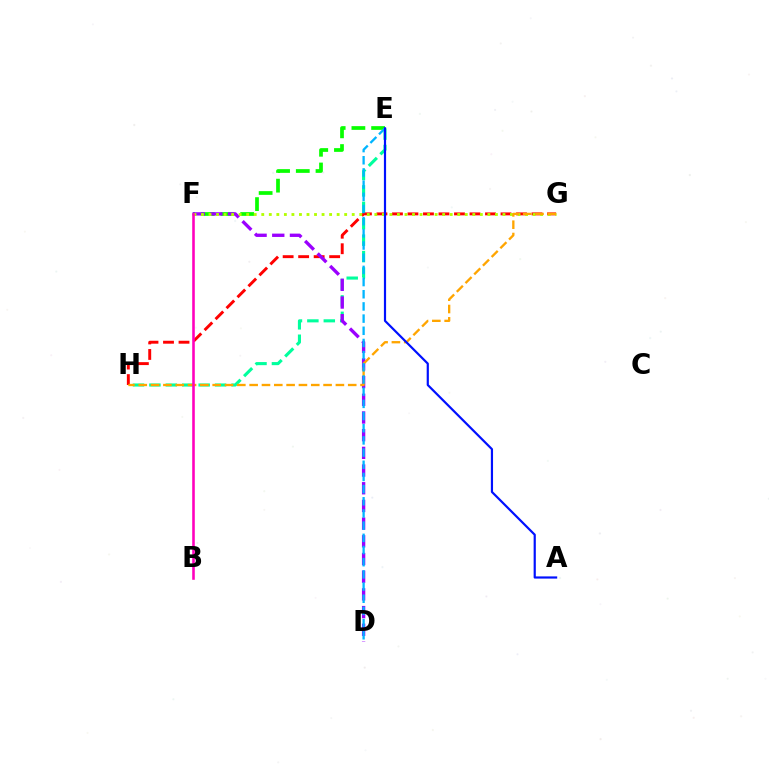{('E', 'F'): [{'color': '#08ff00', 'line_style': 'dashed', 'thickness': 2.68}], ('E', 'H'): [{'color': '#00ff9d', 'line_style': 'dashed', 'thickness': 2.23}], ('G', 'H'): [{'color': '#ff0000', 'line_style': 'dashed', 'thickness': 2.11}, {'color': '#ffa500', 'line_style': 'dashed', 'thickness': 1.67}], ('D', 'F'): [{'color': '#9b00ff', 'line_style': 'dashed', 'thickness': 2.4}], ('F', 'G'): [{'color': '#b3ff00', 'line_style': 'dotted', 'thickness': 2.05}], ('D', 'E'): [{'color': '#00b5ff', 'line_style': 'dashed', 'thickness': 1.65}], ('B', 'F'): [{'color': '#ff00bd', 'line_style': 'solid', 'thickness': 1.86}], ('A', 'E'): [{'color': '#0010ff', 'line_style': 'solid', 'thickness': 1.57}]}